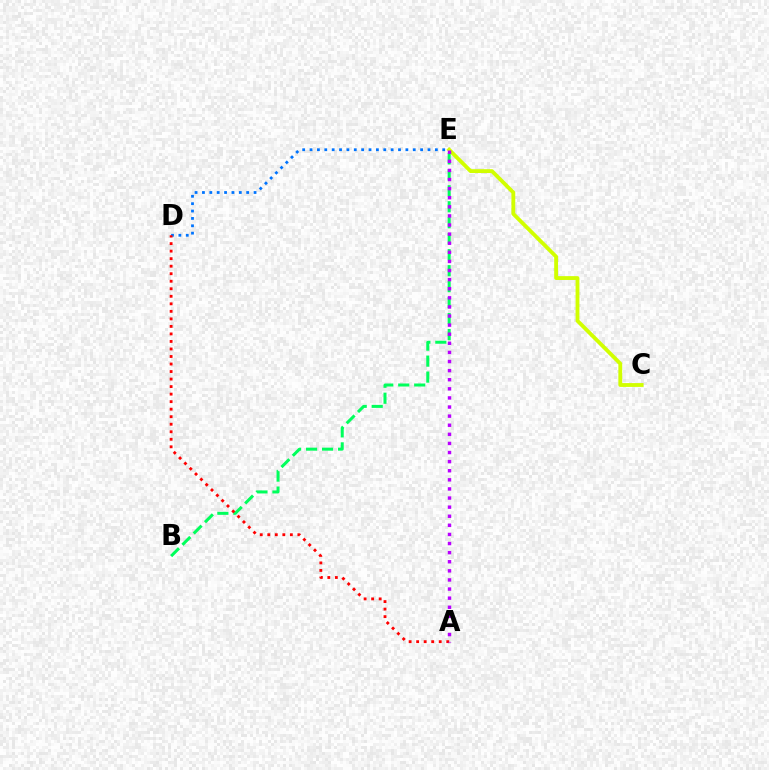{('D', 'E'): [{'color': '#0074ff', 'line_style': 'dotted', 'thickness': 2.0}], ('B', 'E'): [{'color': '#00ff5c', 'line_style': 'dashed', 'thickness': 2.17}], ('A', 'D'): [{'color': '#ff0000', 'line_style': 'dotted', 'thickness': 2.04}], ('C', 'E'): [{'color': '#d1ff00', 'line_style': 'solid', 'thickness': 2.76}], ('A', 'E'): [{'color': '#b900ff', 'line_style': 'dotted', 'thickness': 2.47}]}